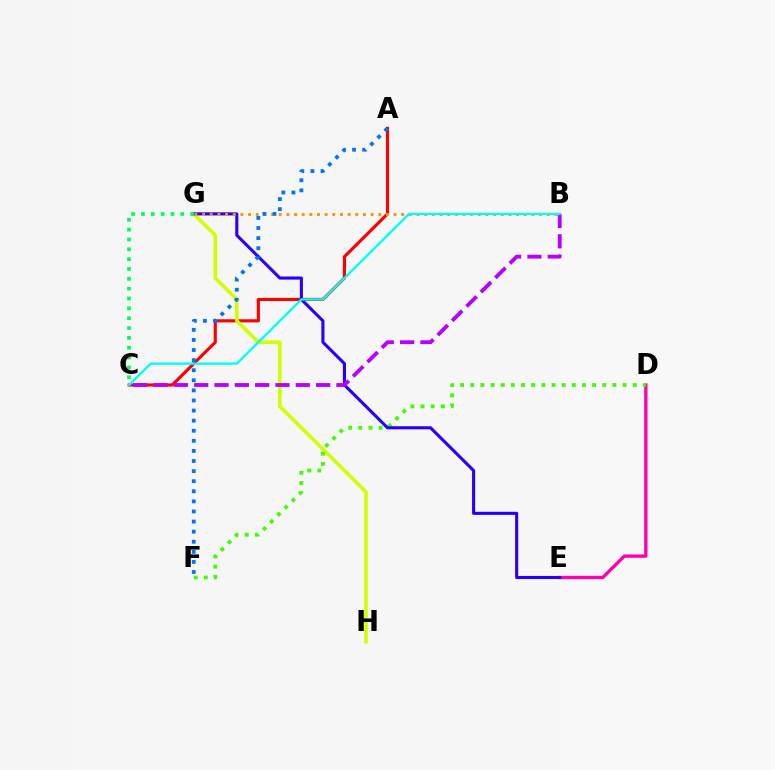{('D', 'E'): [{'color': '#ff00ac', 'line_style': 'solid', 'thickness': 2.39}], ('A', 'C'): [{'color': '#ff0000', 'line_style': 'solid', 'thickness': 2.26}], ('G', 'H'): [{'color': '#d1ff00', 'line_style': 'solid', 'thickness': 2.58}], ('D', 'F'): [{'color': '#3dff00', 'line_style': 'dotted', 'thickness': 2.76}], ('E', 'G'): [{'color': '#2500ff', 'line_style': 'solid', 'thickness': 2.22}], ('B', 'G'): [{'color': '#ff9400', 'line_style': 'dotted', 'thickness': 2.08}], ('B', 'C'): [{'color': '#b900ff', 'line_style': 'dashed', 'thickness': 2.76}, {'color': '#00fff6', 'line_style': 'solid', 'thickness': 1.68}], ('A', 'F'): [{'color': '#0074ff', 'line_style': 'dotted', 'thickness': 2.74}], ('C', 'G'): [{'color': '#00ff5c', 'line_style': 'dotted', 'thickness': 2.67}]}